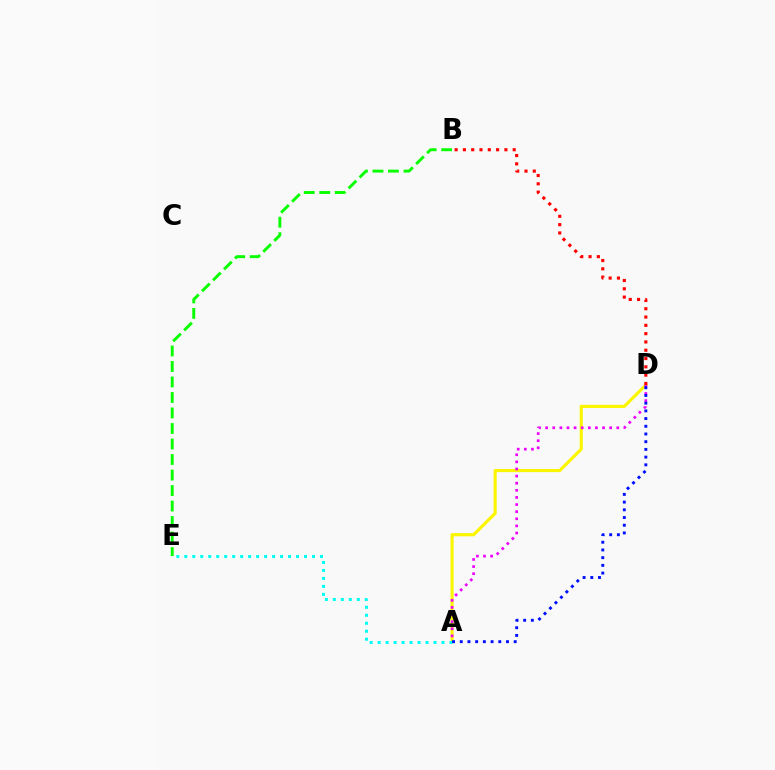{('A', 'D'): [{'color': '#fcf500', 'line_style': 'solid', 'thickness': 2.26}, {'color': '#ee00ff', 'line_style': 'dotted', 'thickness': 1.93}, {'color': '#0010ff', 'line_style': 'dotted', 'thickness': 2.09}], ('B', 'D'): [{'color': '#ff0000', 'line_style': 'dotted', 'thickness': 2.25}], ('A', 'E'): [{'color': '#00fff6', 'line_style': 'dotted', 'thickness': 2.17}], ('B', 'E'): [{'color': '#08ff00', 'line_style': 'dashed', 'thickness': 2.11}]}